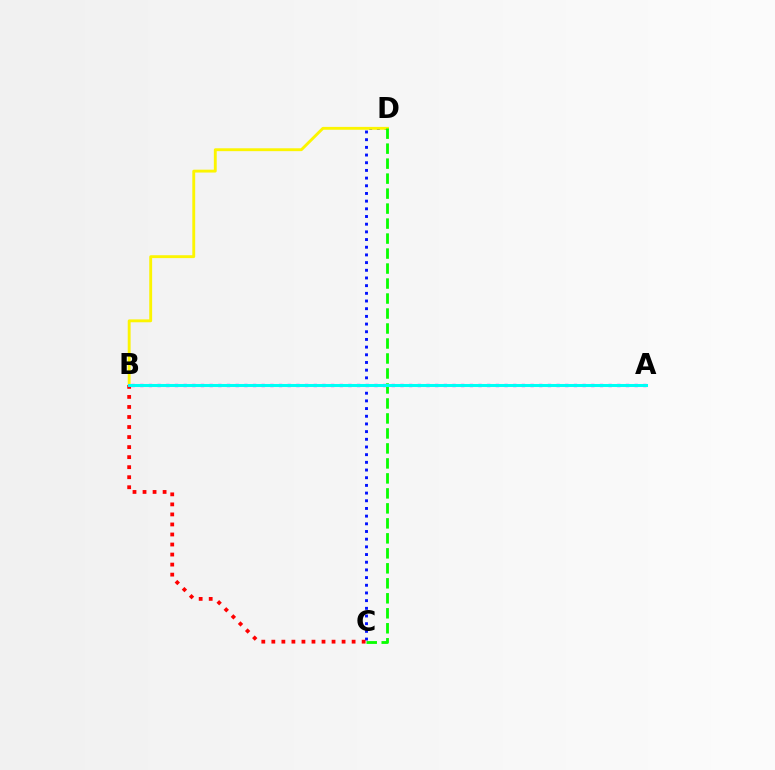{('A', 'B'): [{'color': '#ee00ff', 'line_style': 'dotted', 'thickness': 2.36}, {'color': '#00fff6', 'line_style': 'solid', 'thickness': 2.18}], ('C', 'D'): [{'color': '#0010ff', 'line_style': 'dotted', 'thickness': 2.09}, {'color': '#08ff00', 'line_style': 'dashed', 'thickness': 2.04}], ('B', 'D'): [{'color': '#fcf500', 'line_style': 'solid', 'thickness': 2.07}], ('B', 'C'): [{'color': '#ff0000', 'line_style': 'dotted', 'thickness': 2.73}]}